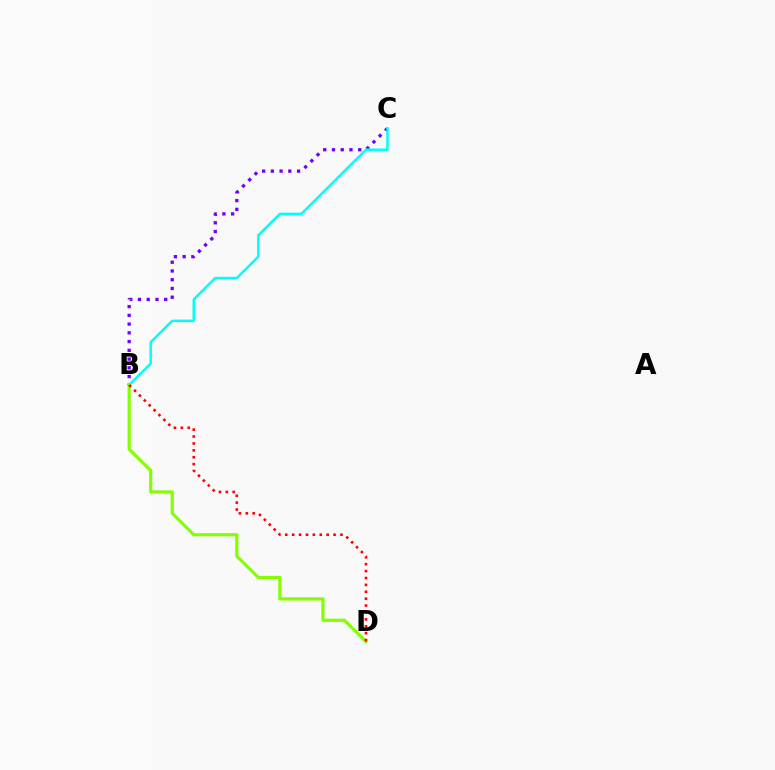{('B', 'C'): [{'color': '#7200ff', 'line_style': 'dotted', 'thickness': 2.38}, {'color': '#00fff6', 'line_style': 'solid', 'thickness': 1.78}], ('B', 'D'): [{'color': '#84ff00', 'line_style': 'solid', 'thickness': 2.3}, {'color': '#ff0000', 'line_style': 'dotted', 'thickness': 1.87}]}